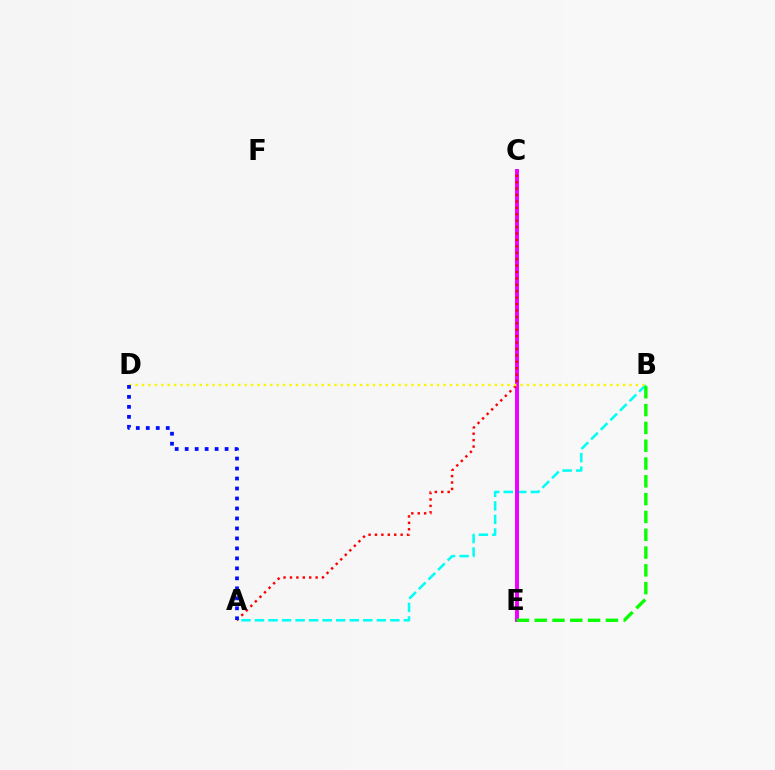{('A', 'B'): [{'color': '#00fff6', 'line_style': 'dashed', 'thickness': 1.84}], ('C', 'E'): [{'color': '#ee00ff', 'line_style': 'solid', 'thickness': 2.85}], ('A', 'C'): [{'color': '#ff0000', 'line_style': 'dotted', 'thickness': 1.74}], ('B', 'D'): [{'color': '#fcf500', 'line_style': 'dotted', 'thickness': 1.74}], ('A', 'D'): [{'color': '#0010ff', 'line_style': 'dotted', 'thickness': 2.71}], ('B', 'E'): [{'color': '#08ff00', 'line_style': 'dashed', 'thickness': 2.42}]}